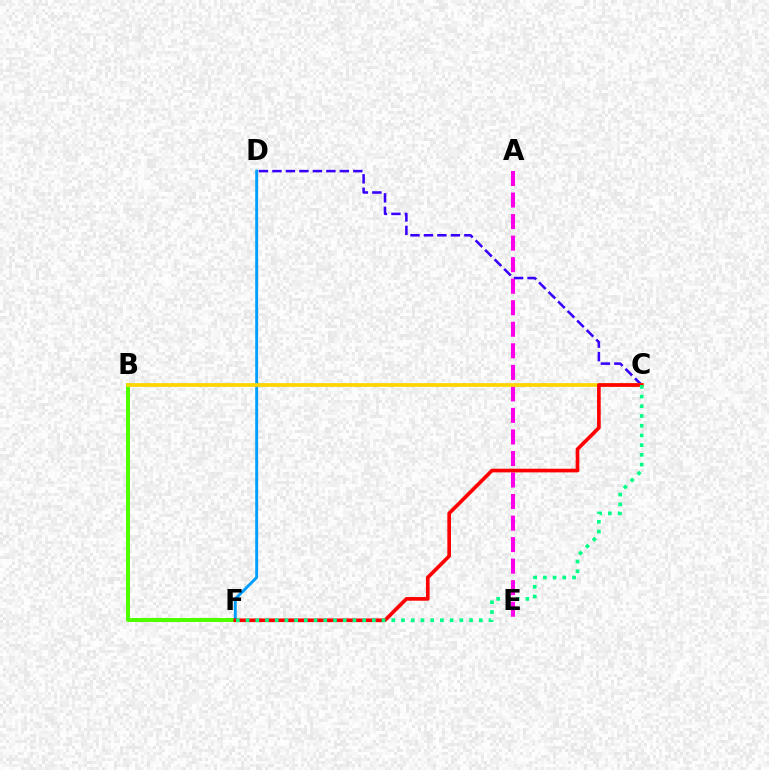{('B', 'F'): [{'color': '#4fff00', 'line_style': 'solid', 'thickness': 2.88}], ('D', 'F'): [{'color': '#009eff', 'line_style': 'solid', 'thickness': 2.1}], ('C', 'D'): [{'color': '#3700ff', 'line_style': 'dashed', 'thickness': 1.83}], ('A', 'E'): [{'color': '#ff00ed', 'line_style': 'dashed', 'thickness': 2.93}], ('B', 'C'): [{'color': '#ffd500', 'line_style': 'solid', 'thickness': 2.67}], ('C', 'F'): [{'color': '#ff0000', 'line_style': 'solid', 'thickness': 2.63}, {'color': '#00ff86', 'line_style': 'dotted', 'thickness': 2.64}]}